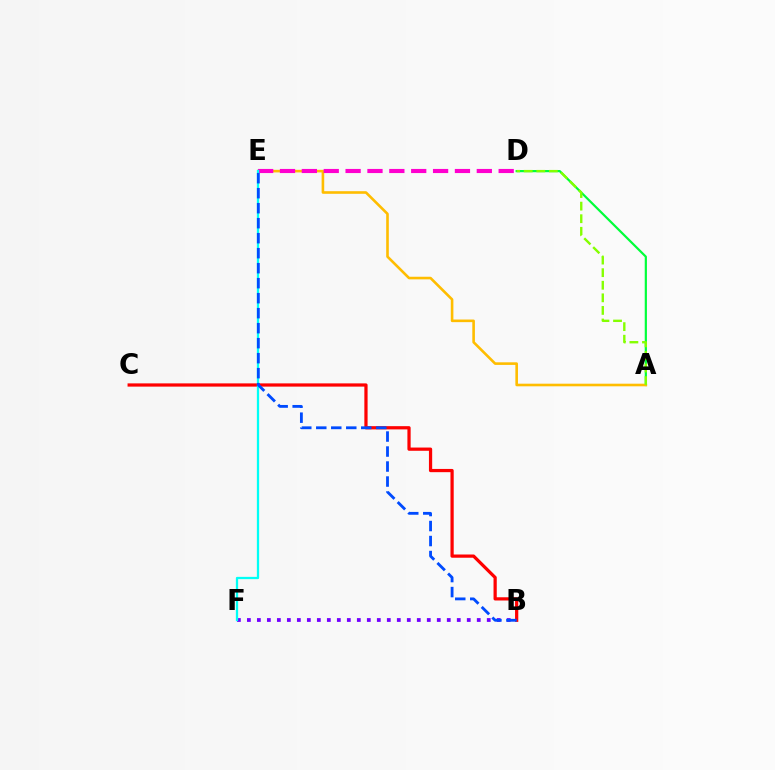{('A', 'D'): [{'color': '#00ff39', 'line_style': 'solid', 'thickness': 1.58}, {'color': '#84ff00', 'line_style': 'dashed', 'thickness': 1.71}], ('A', 'E'): [{'color': '#ffbd00', 'line_style': 'solid', 'thickness': 1.88}], ('B', 'C'): [{'color': '#ff0000', 'line_style': 'solid', 'thickness': 2.33}], ('B', 'F'): [{'color': '#7200ff', 'line_style': 'dotted', 'thickness': 2.72}], ('D', 'E'): [{'color': '#ff00cf', 'line_style': 'dashed', 'thickness': 2.97}], ('E', 'F'): [{'color': '#00fff6', 'line_style': 'solid', 'thickness': 1.64}], ('B', 'E'): [{'color': '#004bff', 'line_style': 'dashed', 'thickness': 2.04}]}